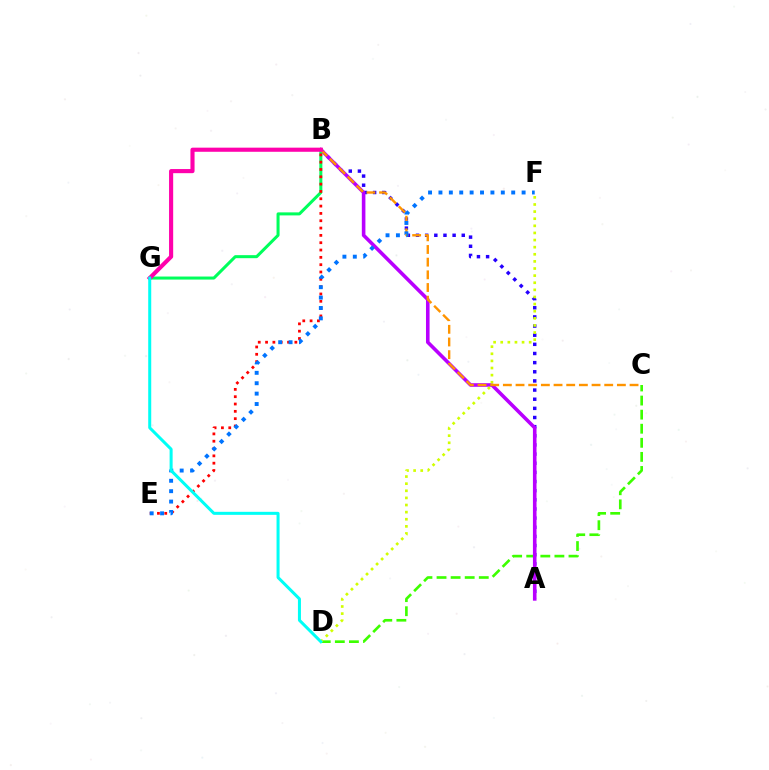{('A', 'B'): [{'color': '#2500ff', 'line_style': 'dotted', 'thickness': 2.48}, {'color': '#b900ff', 'line_style': 'solid', 'thickness': 2.58}], ('C', 'D'): [{'color': '#3dff00', 'line_style': 'dashed', 'thickness': 1.91}], ('B', 'G'): [{'color': '#00ff5c', 'line_style': 'solid', 'thickness': 2.18}, {'color': '#ff00ac', 'line_style': 'solid', 'thickness': 2.97}], ('B', 'E'): [{'color': '#ff0000', 'line_style': 'dotted', 'thickness': 1.99}], ('B', 'C'): [{'color': '#ff9400', 'line_style': 'dashed', 'thickness': 1.72}], ('D', 'F'): [{'color': '#d1ff00', 'line_style': 'dotted', 'thickness': 1.93}], ('E', 'F'): [{'color': '#0074ff', 'line_style': 'dotted', 'thickness': 2.82}], ('D', 'G'): [{'color': '#00fff6', 'line_style': 'solid', 'thickness': 2.17}]}